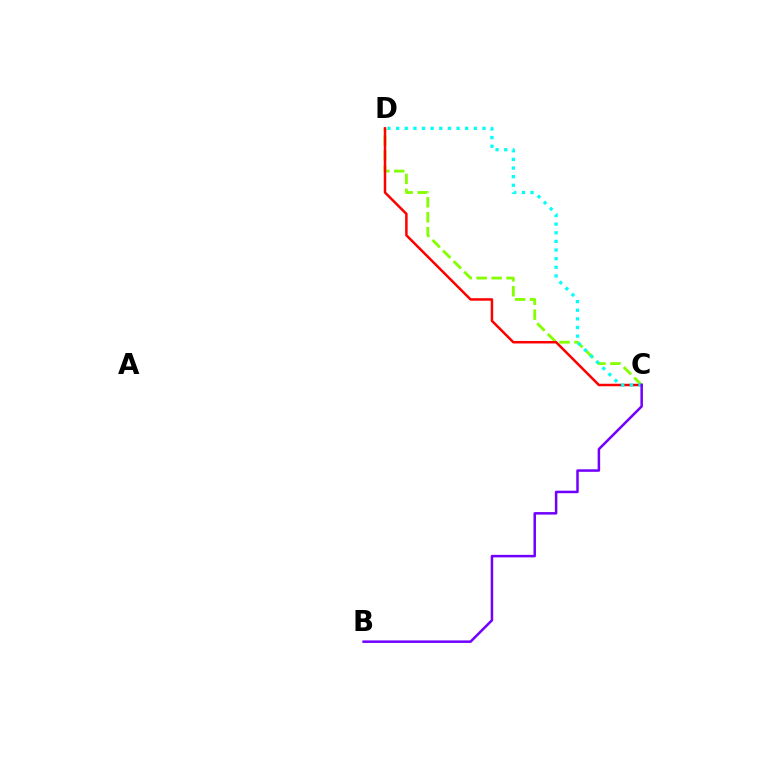{('C', 'D'): [{'color': '#84ff00', 'line_style': 'dashed', 'thickness': 2.03}, {'color': '#ff0000', 'line_style': 'solid', 'thickness': 1.8}, {'color': '#00fff6', 'line_style': 'dotted', 'thickness': 2.35}], ('B', 'C'): [{'color': '#7200ff', 'line_style': 'solid', 'thickness': 1.81}]}